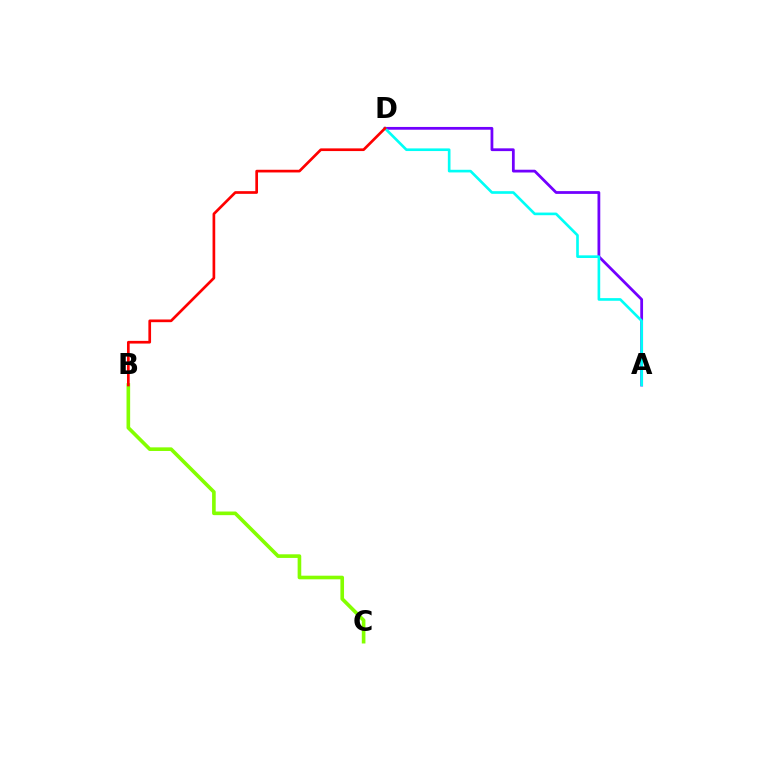{('B', 'C'): [{'color': '#84ff00', 'line_style': 'solid', 'thickness': 2.61}], ('A', 'D'): [{'color': '#7200ff', 'line_style': 'solid', 'thickness': 2.0}, {'color': '#00fff6', 'line_style': 'solid', 'thickness': 1.91}], ('B', 'D'): [{'color': '#ff0000', 'line_style': 'solid', 'thickness': 1.93}]}